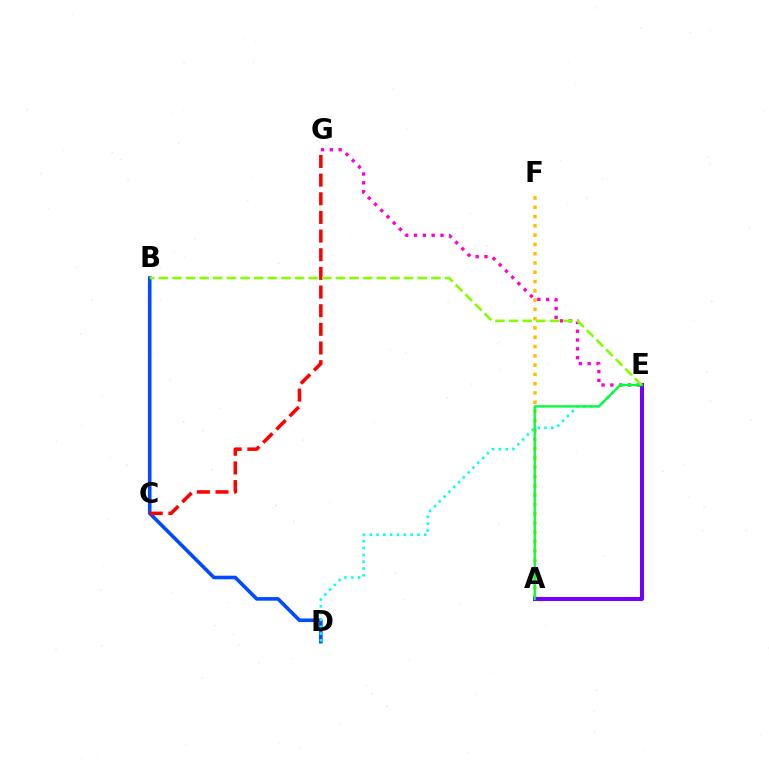{('E', 'G'): [{'color': '#ff00cf', 'line_style': 'dotted', 'thickness': 2.39}], ('B', 'D'): [{'color': '#004bff', 'line_style': 'solid', 'thickness': 2.6}], ('C', 'G'): [{'color': '#ff0000', 'line_style': 'dashed', 'thickness': 2.53}], ('D', 'E'): [{'color': '#00fff6', 'line_style': 'dotted', 'thickness': 1.85}], ('A', 'F'): [{'color': '#ffbd00', 'line_style': 'dotted', 'thickness': 2.52}], ('A', 'E'): [{'color': '#7200ff', 'line_style': 'solid', 'thickness': 2.9}, {'color': '#00ff39', 'line_style': 'solid', 'thickness': 1.69}], ('B', 'E'): [{'color': '#84ff00', 'line_style': 'dashed', 'thickness': 1.85}]}